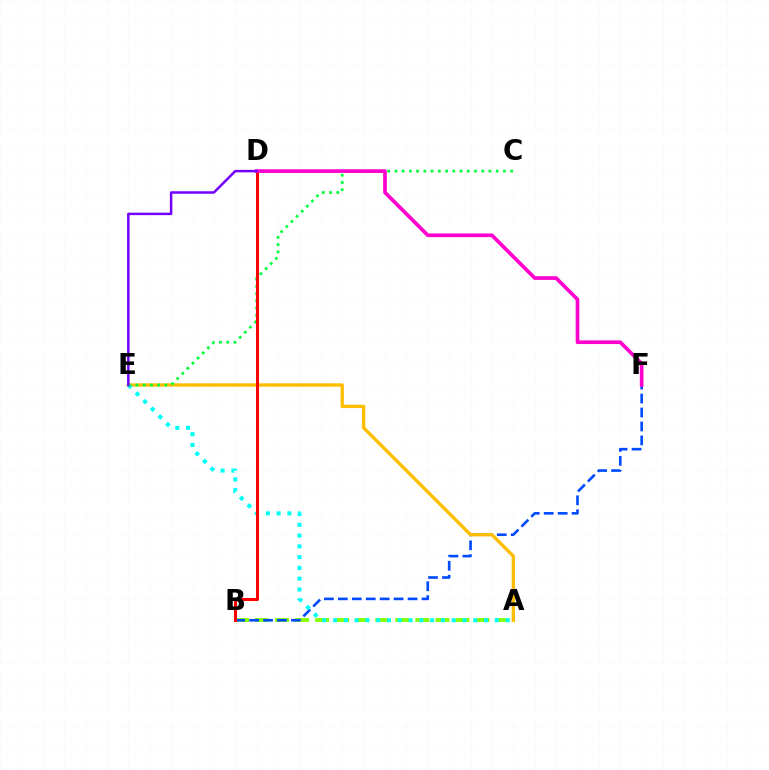{('A', 'B'): [{'color': '#84ff00', 'line_style': 'dashed', 'thickness': 2.72}], ('B', 'F'): [{'color': '#004bff', 'line_style': 'dashed', 'thickness': 1.89}], ('A', 'E'): [{'color': '#ffbd00', 'line_style': 'solid', 'thickness': 2.4}, {'color': '#00fff6', 'line_style': 'dotted', 'thickness': 2.93}], ('C', 'E'): [{'color': '#00ff39', 'line_style': 'dotted', 'thickness': 1.96}], ('B', 'D'): [{'color': '#ff0000', 'line_style': 'solid', 'thickness': 2.18}], ('D', 'F'): [{'color': '#ff00cf', 'line_style': 'solid', 'thickness': 2.64}], ('D', 'E'): [{'color': '#7200ff', 'line_style': 'solid', 'thickness': 1.79}]}